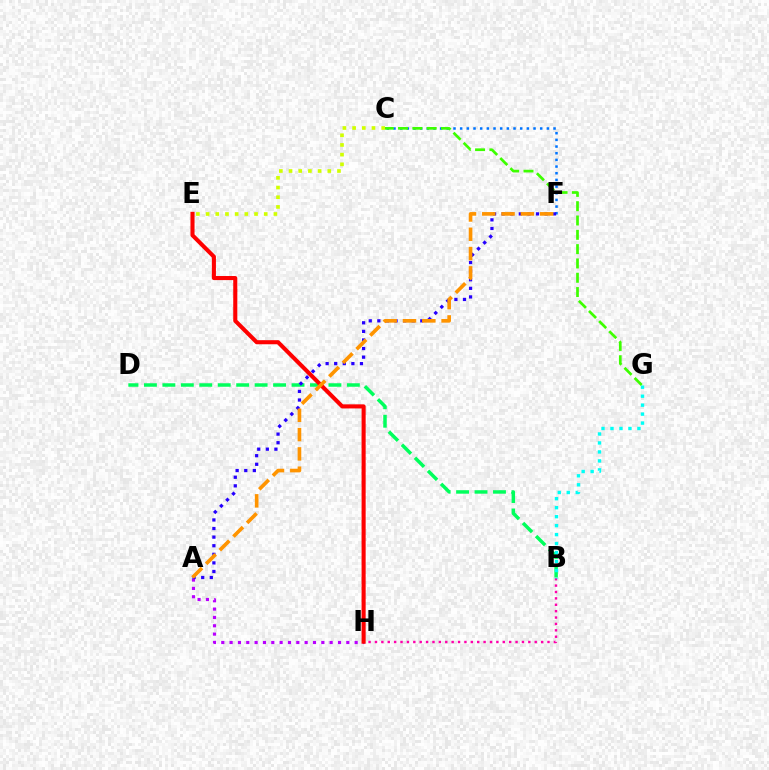{('C', 'F'): [{'color': '#0074ff', 'line_style': 'dotted', 'thickness': 1.81}], ('A', 'H'): [{'color': '#b900ff', 'line_style': 'dotted', 'thickness': 2.27}], ('B', 'H'): [{'color': '#ff00ac', 'line_style': 'dotted', 'thickness': 1.74}], ('B', 'D'): [{'color': '#00ff5c', 'line_style': 'dashed', 'thickness': 2.51}], ('A', 'F'): [{'color': '#2500ff', 'line_style': 'dotted', 'thickness': 2.33}, {'color': '#ff9400', 'line_style': 'dashed', 'thickness': 2.62}], ('C', 'E'): [{'color': '#d1ff00', 'line_style': 'dotted', 'thickness': 2.63}], ('E', 'H'): [{'color': '#ff0000', 'line_style': 'solid', 'thickness': 2.94}], ('B', 'G'): [{'color': '#00fff6', 'line_style': 'dotted', 'thickness': 2.44}], ('C', 'G'): [{'color': '#3dff00', 'line_style': 'dashed', 'thickness': 1.94}]}